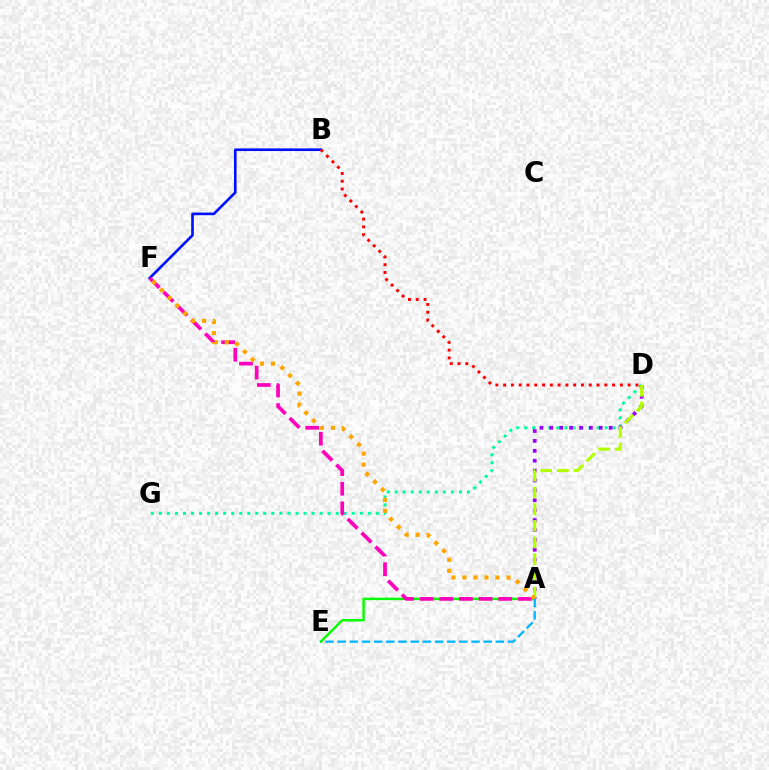{('A', 'E'): [{'color': '#08ff00', 'line_style': 'solid', 'thickness': 1.77}, {'color': '#00b5ff', 'line_style': 'dashed', 'thickness': 1.65}], ('B', 'F'): [{'color': '#0010ff', 'line_style': 'solid', 'thickness': 1.9}], ('D', 'G'): [{'color': '#00ff9d', 'line_style': 'dotted', 'thickness': 2.18}], ('A', 'D'): [{'color': '#9b00ff', 'line_style': 'dotted', 'thickness': 2.69}, {'color': '#b3ff00', 'line_style': 'dashed', 'thickness': 2.27}], ('A', 'F'): [{'color': '#ff00bd', 'line_style': 'dashed', 'thickness': 2.67}, {'color': '#ffa500', 'line_style': 'dotted', 'thickness': 2.99}], ('B', 'D'): [{'color': '#ff0000', 'line_style': 'dotted', 'thickness': 2.11}]}